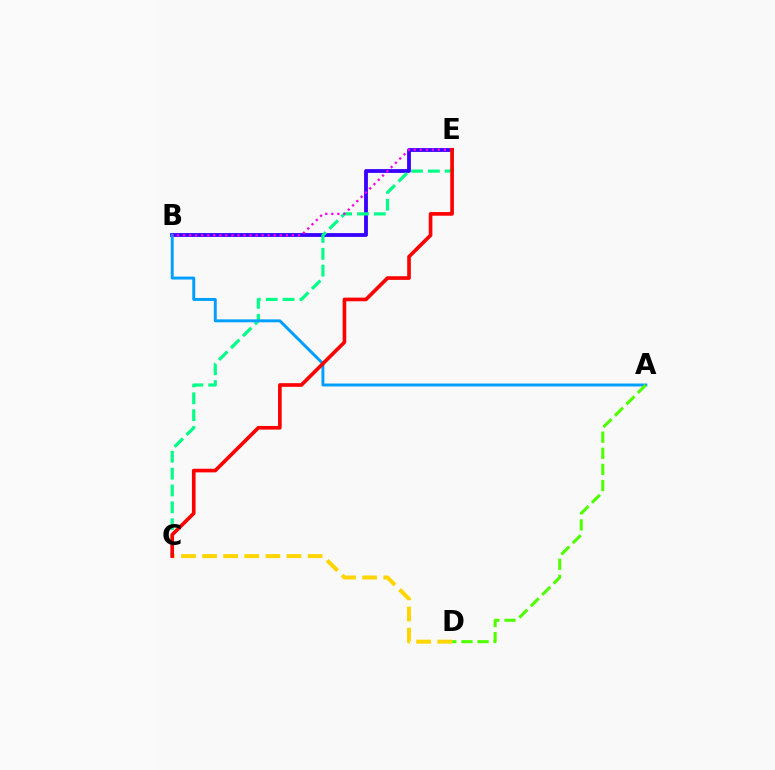{('B', 'E'): [{'color': '#3700ff', 'line_style': 'solid', 'thickness': 2.74}, {'color': '#ff00ed', 'line_style': 'dotted', 'thickness': 1.64}], ('C', 'D'): [{'color': '#ffd500', 'line_style': 'dashed', 'thickness': 2.87}], ('C', 'E'): [{'color': '#00ff86', 'line_style': 'dashed', 'thickness': 2.29}, {'color': '#ff0000', 'line_style': 'solid', 'thickness': 2.62}], ('A', 'B'): [{'color': '#009eff', 'line_style': 'solid', 'thickness': 2.11}], ('A', 'D'): [{'color': '#4fff00', 'line_style': 'dashed', 'thickness': 2.19}]}